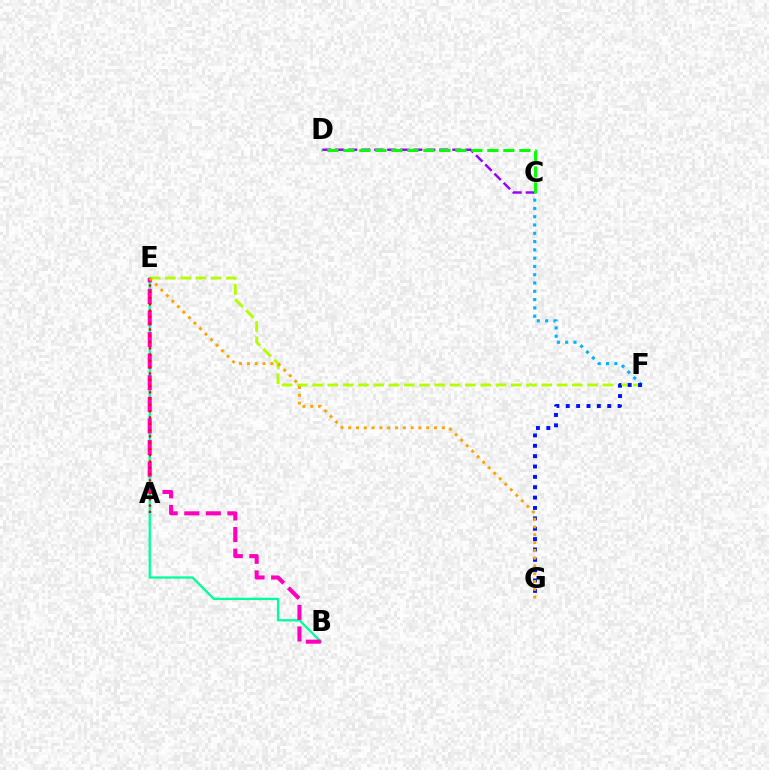{('E', 'F'): [{'color': '#b3ff00', 'line_style': 'dashed', 'thickness': 2.08}], ('C', 'F'): [{'color': '#00b5ff', 'line_style': 'dotted', 'thickness': 2.25}], ('C', 'D'): [{'color': '#9b00ff', 'line_style': 'dashed', 'thickness': 1.77}, {'color': '#08ff00', 'line_style': 'dashed', 'thickness': 2.17}], ('B', 'E'): [{'color': '#00ff9d', 'line_style': 'solid', 'thickness': 1.65}, {'color': '#ff00bd', 'line_style': 'dashed', 'thickness': 2.93}], ('F', 'G'): [{'color': '#0010ff', 'line_style': 'dotted', 'thickness': 2.82}], ('A', 'E'): [{'color': '#ff0000', 'line_style': 'dotted', 'thickness': 1.71}], ('E', 'G'): [{'color': '#ffa500', 'line_style': 'dotted', 'thickness': 2.12}]}